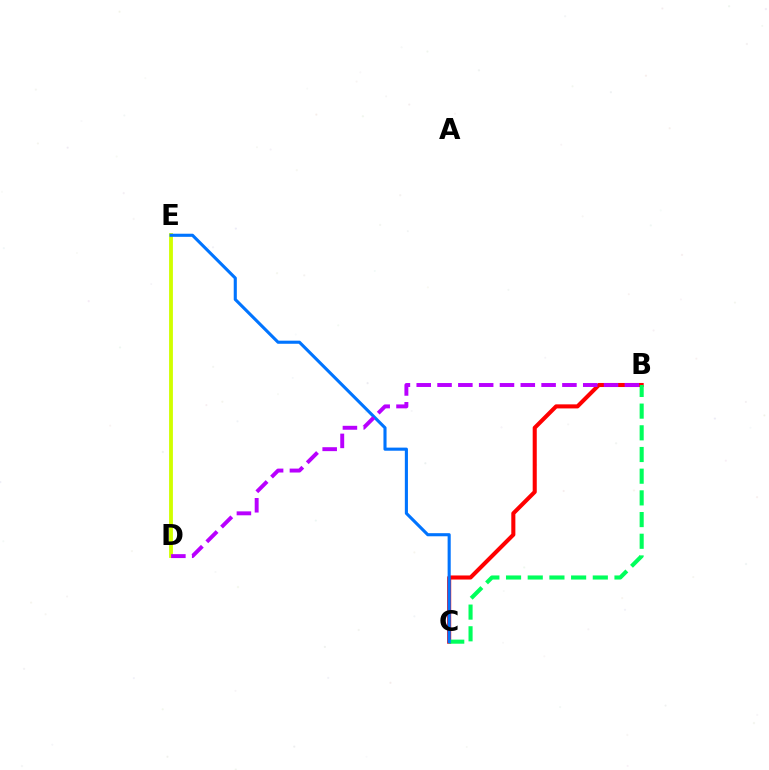{('B', 'C'): [{'color': '#ff0000', 'line_style': 'solid', 'thickness': 2.93}, {'color': '#00ff5c', 'line_style': 'dashed', 'thickness': 2.95}], ('D', 'E'): [{'color': '#d1ff00', 'line_style': 'solid', 'thickness': 2.76}], ('C', 'E'): [{'color': '#0074ff', 'line_style': 'solid', 'thickness': 2.23}], ('B', 'D'): [{'color': '#b900ff', 'line_style': 'dashed', 'thickness': 2.83}]}